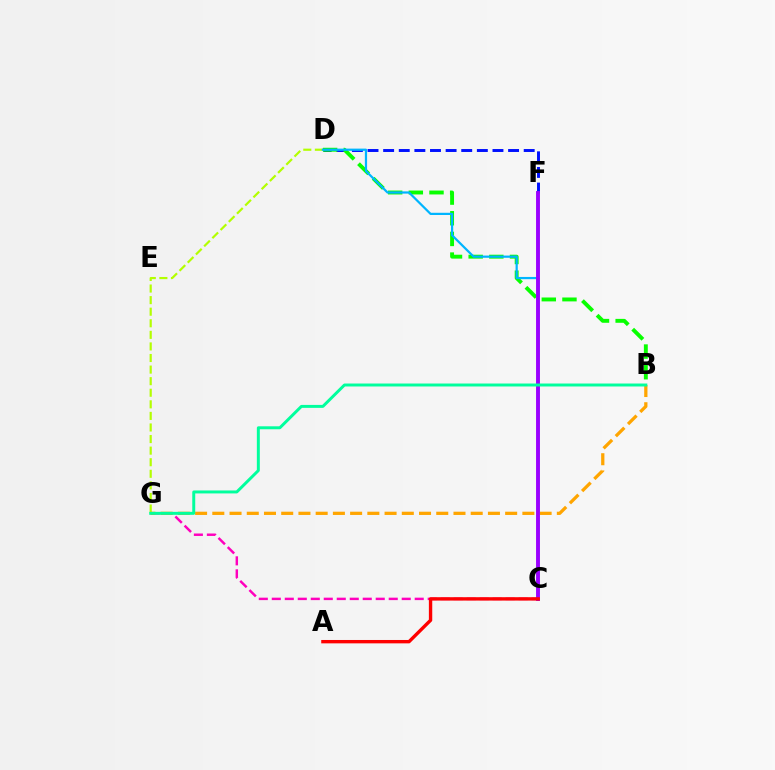{('D', 'F'): [{'color': '#0010ff', 'line_style': 'dashed', 'thickness': 2.12}], ('C', 'G'): [{'color': '#ff00bd', 'line_style': 'dashed', 'thickness': 1.77}], ('B', 'D'): [{'color': '#08ff00', 'line_style': 'dashed', 'thickness': 2.81}], ('D', 'G'): [{'color': '#b3ff00', 'line_style': 'dashed', 'thickness': 1.57}], ('C', 'D'): [{'color': '#00b5ff', 'line_style': 'solid', 'thickness': 1.6}], ('B', 'G'): [{'color': '#ffa500', 'line_style': 'dashed', 'thickness': 2.34}, {'color': '#00ff9d', 'line_style': 'solid', 'thickness': 2.13}], ('C', 'F'): [{'color': '#9b00ff', 'line_style': 'solid', 'thickness': 2.8}], ('A', 'C'): [{'color': '#ff0000', 'line_style': 'solid', 'thickness': 2.43}]}